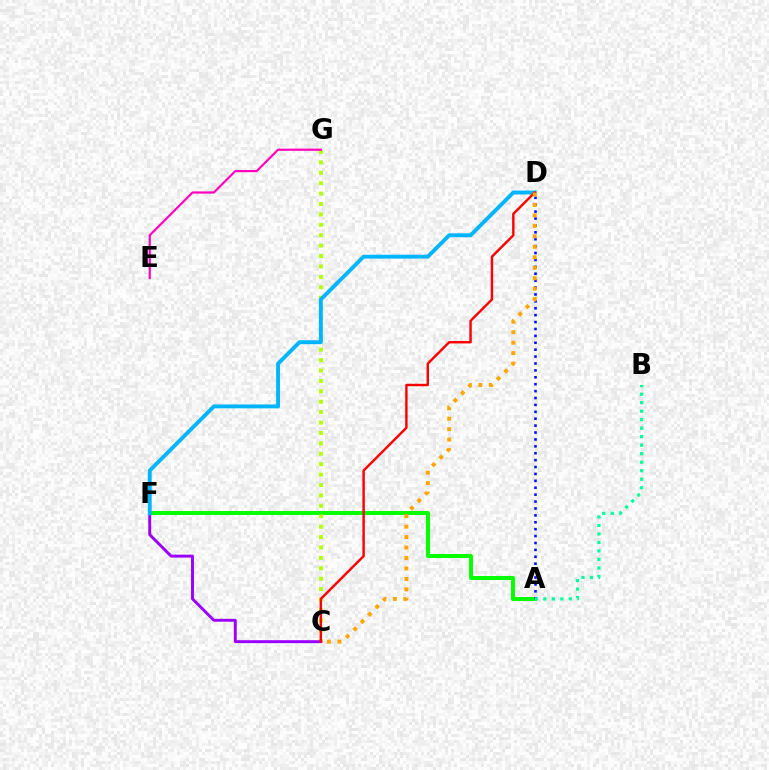{('A', 'F'): [{'color': '#08ff00', 'line_style': 'solid', 'thickness': 2.87}], ('C', 'G'): [{'color': '#b3ff00', 'line_style': 'dotted', 'thickness': 2.83}], ('C', 'F'): [{'color': '#9b00ff', 'line_style': 'solid', 'thickness': 2.11}], ('D', 'F'): [{'color': '#00b5ff', 'line_style': 'solid', 'thickness': 2.81}], ('A', 'D'): [{'color': '#0010ff', 'line_style': 'dotted', 'thickness': 1.88}], ('A', 'B'): [{'color': '#00ff9d', 'line_style': 'dotted', 'thickness': 2.31}], ('C', 'D'): [{'color': '#ff0000', 'line_style': 'solid', 'thickness': 1.75}, {'color': '#ffa500', 'line_style': 'dotted', 'thickness': 2.84}], ('E', 'G'): [{'color': '#ff00bd', 'line_style': 'solid', 'thickness': 1.57}]}